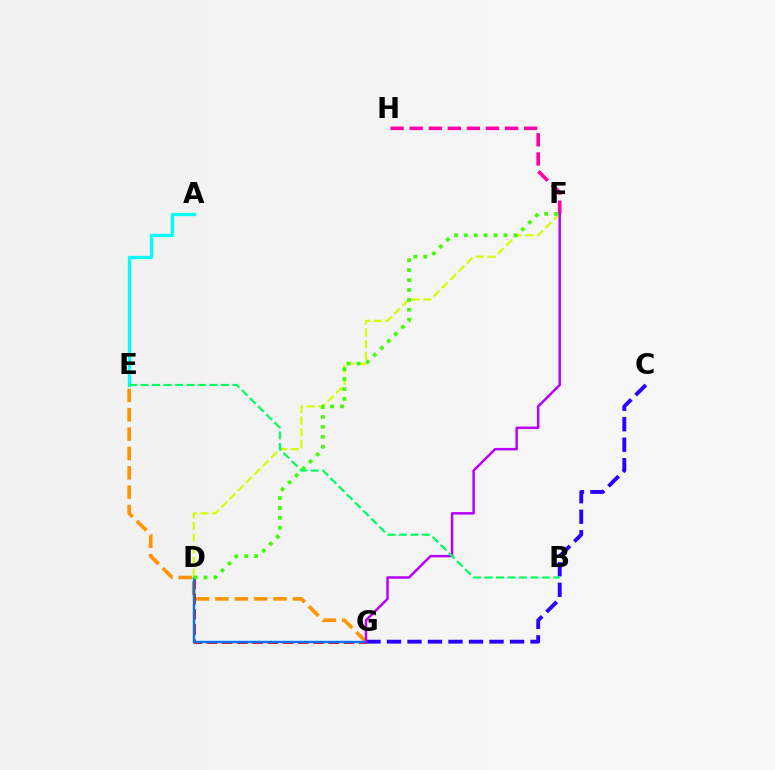{('A', 'E'): [{'color': '#00fff6', 'line_style': 'solid', 'thickness': 2.36}], ('F', 'H'): [{'color': '#ff00ac', 'line_style': 'dashed', 'thickness': 2.59}], ('D', 'F'): [{'color': '#d1ff00', 'line_style': 'dashed', 'thickness': 1.59}, {'color': '#3dff00', 'line_style': 'dotted', 'thickness': 2.69}], ('E', 'G'): [{'color': '#ff9400', 'line_style': 'dashed', 'thickness': 2.63}], ('C', 'G'): [{'color': '#2500ff', 'line_style': 'dashed', 'thickness': 2.79}], ('D', 'G'): [{'color': '#ff0000', 'line_style': 'dashed', 'thickness': 2.07}, {'color': '#0074ff', 'line_style': 'solid', 'thickness': 1.73}], ('F', 'G'): [{'color': '#b900ff', 'line_style': 'solid', 'thickness': 1.79}], ('B', 'E'): [{'color': '#00ff5c', 'line_style': 'dashed', 'thickness': 1.56}]}